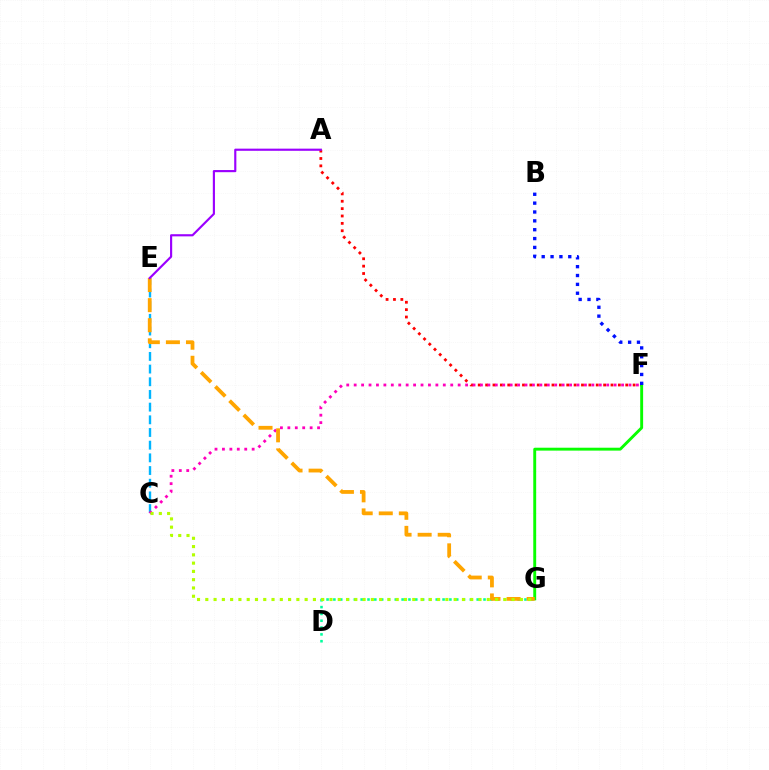{('A', 'F'): [{'color': '#ff0000', 'line_style': 'dotted', 'thickness': 2.0}], ('F', 'G'): [{'color': '#08ff00', 'line_style': 'solid', 'thickness': 2.09}], ('C', 'E'): [{'color': '#00b5ff', 'line_style': 'dashed', 'thickness': 1.72}], ('C', 'F'): [{'color': '#ff00bd', 'line_style': 'dotted', 'thickness': 2.02}], ('D', 'G'): [{'color': '#00ff9d', 'line_style': 'dotted', 'thickness': 1.85}], ('E', 'G'): [{'color': '#ffa500', 'line_style': 'dashed', 'thickness': 2.73}], ('B', 'F'): [{'color': '#0010ff', 'line_style': 'dotted', 'thickness': 2.41}], ('A', 'E'): [{'color': '#9b00ff', 'line_style': 'solid', 'thickness': 1.55}], ('C', 'G'): [{'color': '#b3ff00', 'line_style': 'dotted', 'thickness': 2.25}]}